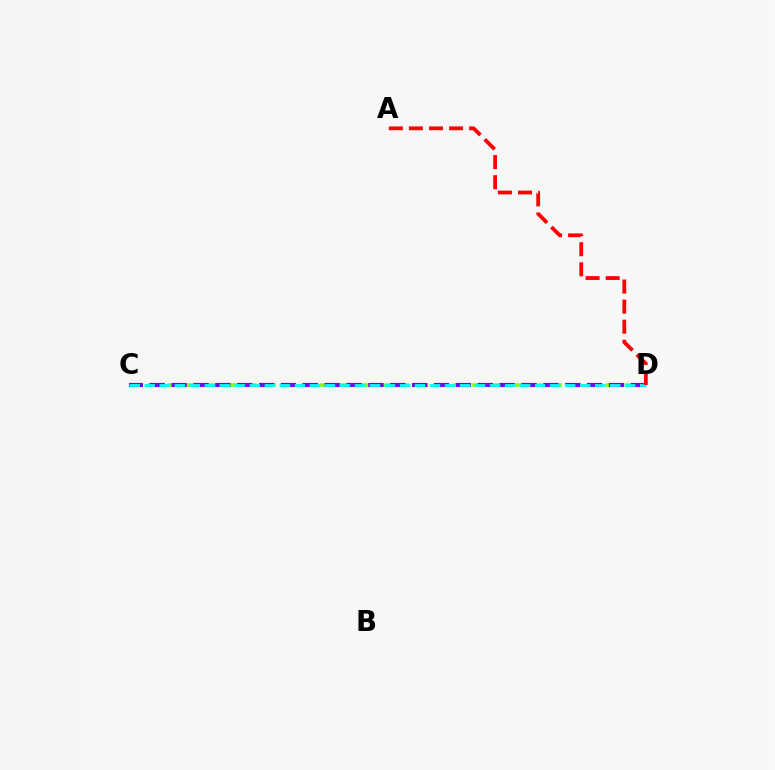{('C', 'D'): [{'color': '#84ff00', 'line_style': 'dashed', 'thickness': 2.59}, {'color': '#7200ff', 'line_style': 'dashed', 'thickness': 2.97}, {'color': '#00fff6', 'line_style': 'dashed', 'thickness': 2.04}], ('A', 'D'): [{'color': '#ff0000', 'line_style': 'dashed', 'thickness': 2.73}]}